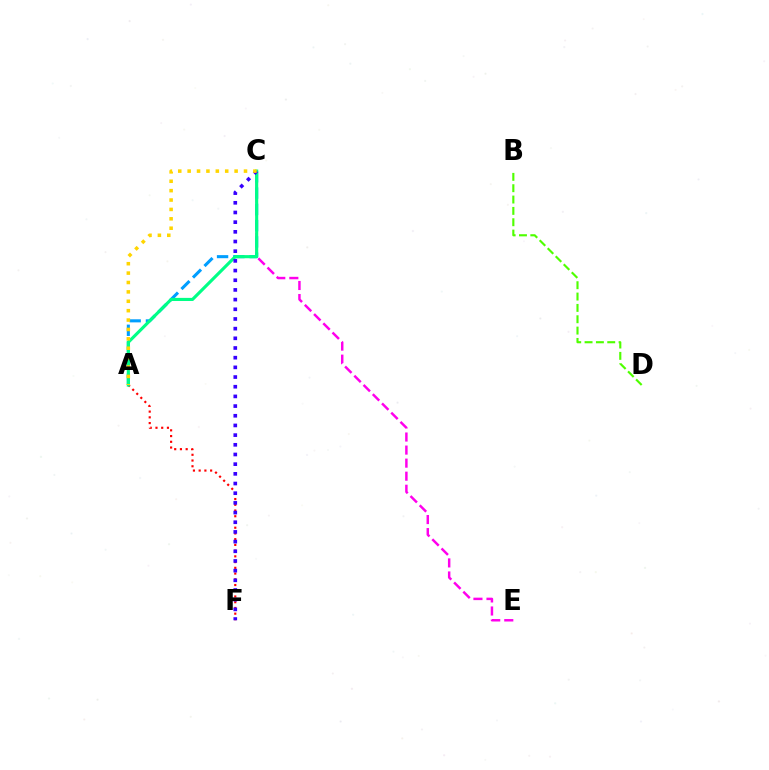{('C', 'E'): [{'color': '#ff00ed', 'line_style': 'dashed', 'thickness': 1.77}], ('A', 'F'): [{'color': '#ff0000', 'line_style': 'dotted', 'thickness': 1.56}], ('B', 'D'): [{'color': '#4fff00', 'line_style': 'dashed', 'thickness': 1.54}], ('A', 'C'): [{'color': '#009eff', 'line_style': 'dashed', 'thickness': 2.21}, {'color': '#00ff86', 'line_style': 'solid', 'thickness': 2.25}, {'color': '#ffd500', 'line_style': 'dotted', 'thickness': 2.55}], ('C', 'F'): [{'color': '#3700ff', 'line_style': 'dotted', 'thickness': 2.63}]}